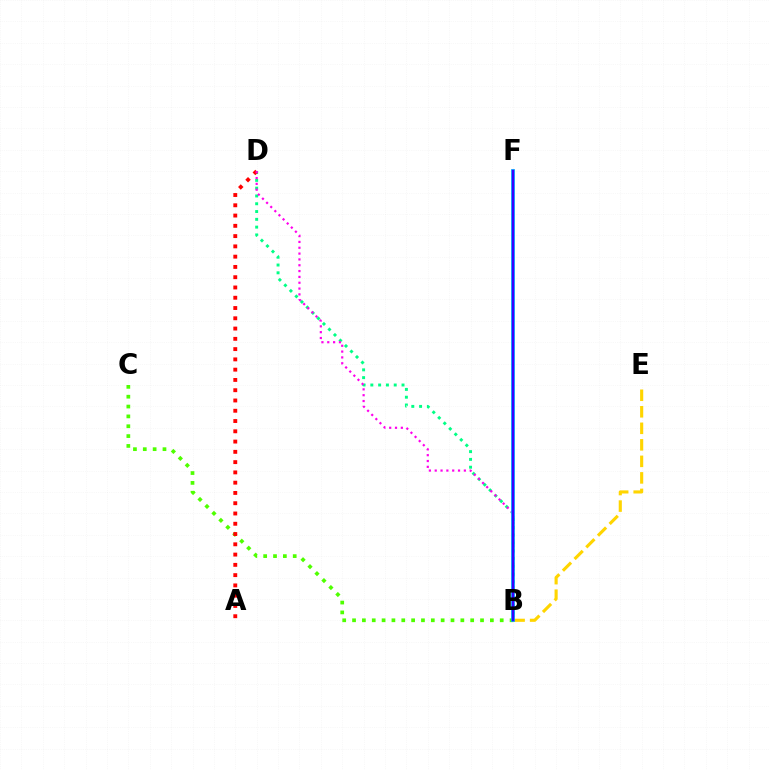{('B', 'C'): [{'color': '#4fff00', 'line_style': 'dotted', 'thickness': 2.67}], ('B', 'E'): [{'color': '#ffd500', 'line_style': 'dashed', 'thickness': 2.25}], ('B', 'D'): [{'color': '#00ff86', 'line_style': 'dotted', 'thickness': 2.12}, {'color': '#ff00ed', 'line_style': 'dotted', 'thickness': 1.58}], ('A', 'D'): [{'color': '#ff0000', 'line_style': 'dotted', 'thickness': 2.79}], ('B', 'F'): [{'color': '#009eff', 'line_style': 'solid', 'thickness': 2.68}, {'color': '#3700ff', 'line_style': 'solid', 'thickness': 1.59}]}